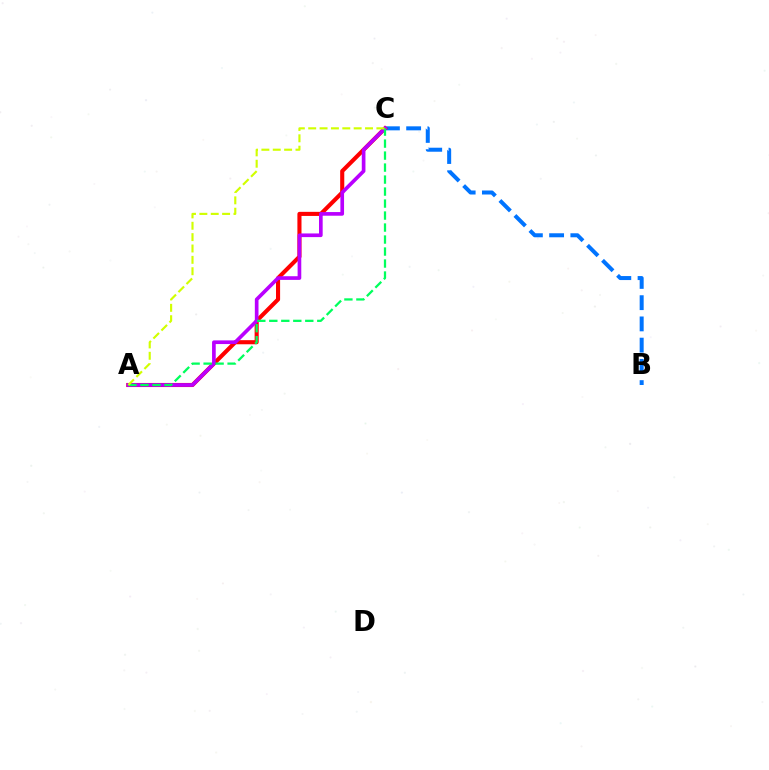{('B', 'C'): [{'color': '#0074ff', 'line_style': 'dashed', 'thickness': 2.88}], ('A', 'C'): [{'color': '#ff0000', 'line_style': 'solid', 'thickness': 2.95}, {'color': '#b900ff', 'line_style': 'solid', 'thickness': 2.64}, {'color': '#00ff5c', 'line_style': 'dashed', 'thickness': 1.63}, {'color': '#d1ff00', 'line_style': 'dashed', 'thickness': 1.54}]}